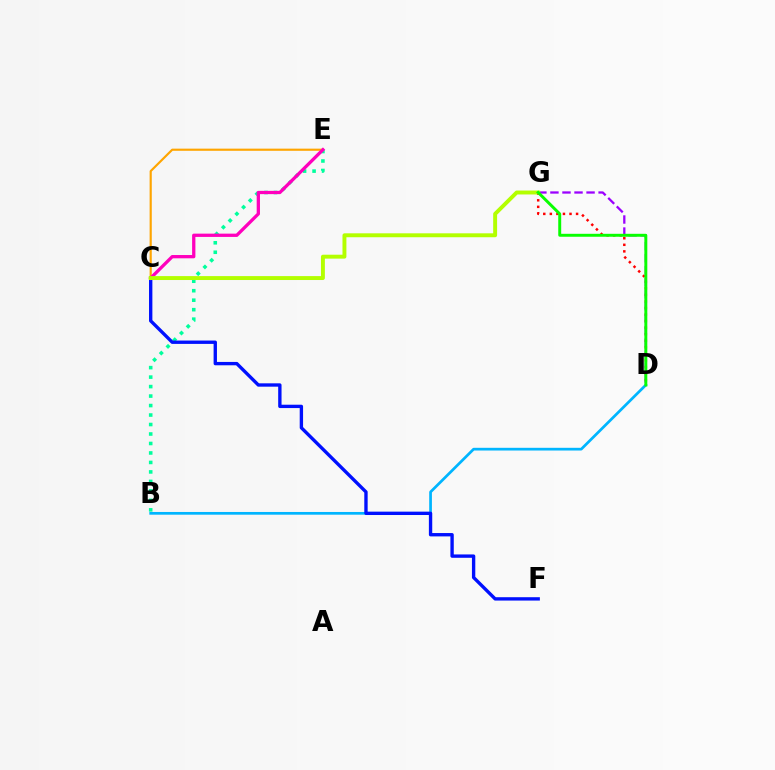{('D', 'G'): [{'color': '#ff0000', 'line_style': 'dotted', 'thickness': 1.78}, {'color': '#9b00ff', 'line_style': 'dashed', 'thickness': 1.64}, {'color': '#08ff00', 'line_style': 'solid', 'thickness': 2.12}], ('B', 'E'): [{'color': '#00ff9d', 'line_style': 'dotted', 'thickness': 2.58}], ('C', 'E'): [{'color': '#ffa500', 'line_style': 'solid', 'thickness': 1.55}, {'color': '#ff00bd', 'line_style': 'solid', 'thickness': 2.36}], ('B', 'D'): [{'color': '#00b5ff', 'line_style': 'solid', 'thickness': 1.96}], ('C', 'F'): [{'color': '#0010ff', 'line_style': 'solid', 'thickness': 2.42}], ('C', 'G'): [{'color': '#b3ff00', 'line_style': 'solid', 'thickness': 2.82}]}